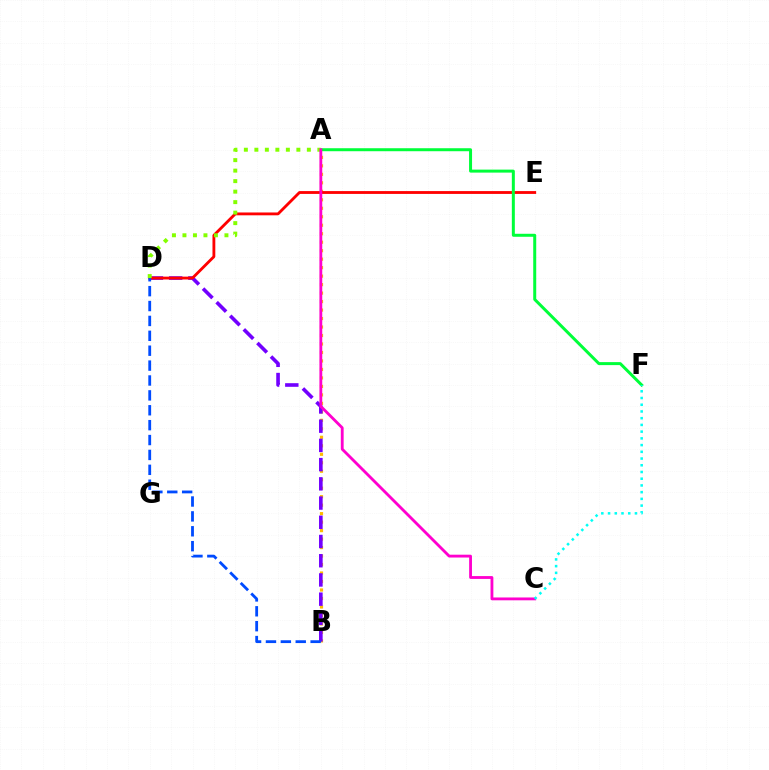{('A', 'B'): [{'color': '#ffbd00', 'line_style': 'dotted', 'thickness': 2.3}], ('B', 'D'): [{'color': '#7200ff', 'line_style': 'dashed', 'thickness': 2.61}, {'color': '#004bff', 'line_style': 'dashed', 'thickness': 2.02}], ('D', 'E'): [{'color': '#ff0000', 'line_style': 'solid', 'thickness': 2.04}], ('A', 'F'): [{'color': '#00ff39', 'line_style': 'solid', 'thickness': 2.16}], ('A', 'D'): [{'color': '#84ff00', 'line_style': 'dotted', 'thickness': 2.85}], ('A', 'C'): [{'color': '#ff00cf', 'line_style': 'solid', 'thickness': 2.04}], ('C', 'F'): [{'color': '#00fff6', 'line_style': 'dotted', 'thickness': 1.83}]}